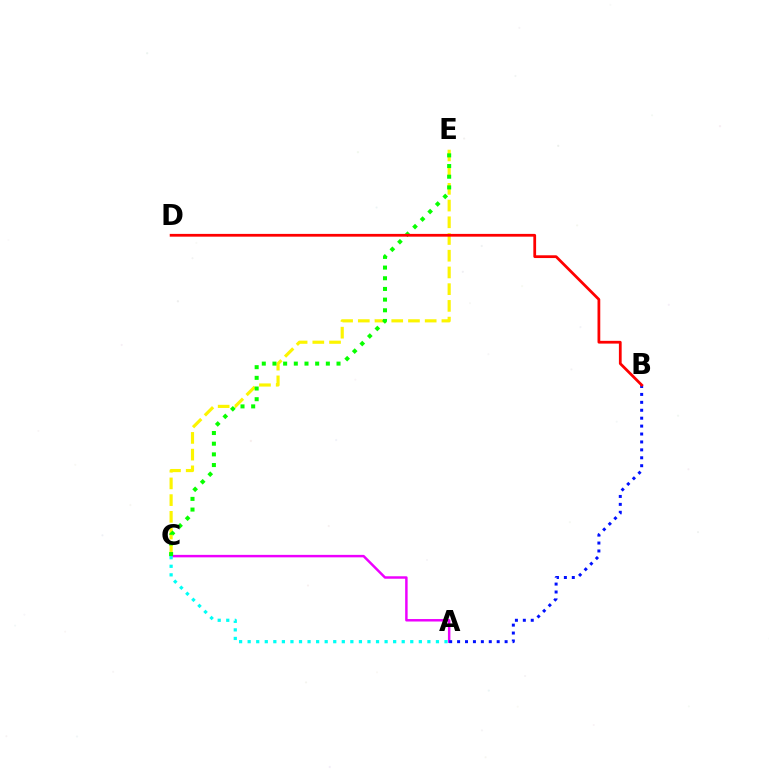{('C', 'E'): [{'color': '#fcf500', 'line_style': 'dashed', 'thickness': 2.27}, {'color': '#08ff00', 'line_style': 'dotted', 'thickness': 2.9}], ('A', 'C'): [{'color': '#ee00ff', 'line_style': 'solid', 'thickness': 1.78}, {'color': '#00fff6', 'line_style': 'dotted', 'thickness': 2.33}], ('A', 'B'): [{'color': '#0010ff', 'line_style': 'dotted', 'thickness': 2.15}], ('B', 'D'): [{'color': '#ff0000', 'line_style': 'solid', 'thickness': 1.99}]}